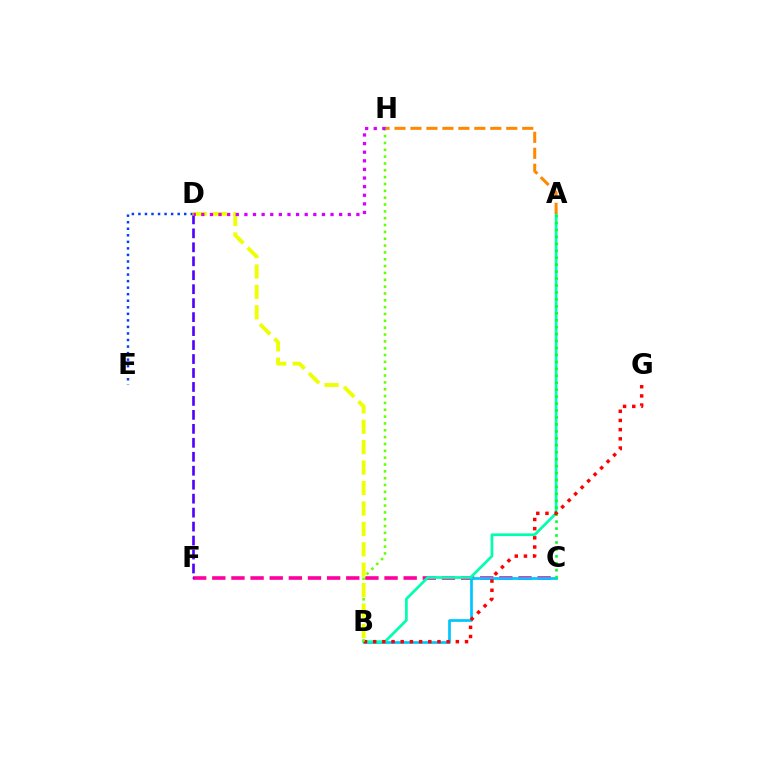{('C', 'F'): [{'color': '#ff00a0', 'line_style': 'dashed', 'thickness': 2.6}], ('B', 'C'): [{'color': '#00c7ff', 'line_style': 'solid', 'thickness': 1.96}], ('D', 'E'): [{'color': '#003fff', 'line_style': 'dotted', 'thickness': 1.78}], ('D', 'F'): [{'color': '#4f00ff', 'line_style': 'dashed', 'thickness': 1.9}], ('A', 'B'): [{'color': '#00ffaf', 'line_style': 'solid', 'thickness': 1.97}], ('A', 'C'): [{'color': '#00ff27', 'line_style': 'dotted', 'thickness': 1.89}], ('A', 'H'): [{'color': '#ff8800', 'line_style': 'dashed', 'thickness': 2.17}], ('B', 'G'): [{'color': '#ff0000', 'line_style': 'dotted', 'thickness': 2.5}], ('B', 'H'): [{'color': '#66ff00', 'line_style': 'dotted', 'thickness': 1.86}], ('B', 'D'): [{'color': '#eeff00', 'line_style': 'dashed', 'thickness': 2.77}], ('D', 'H'): [{'color': '#d600ff', 'line_style': 'dotted', 'thickness': 2.34}]}